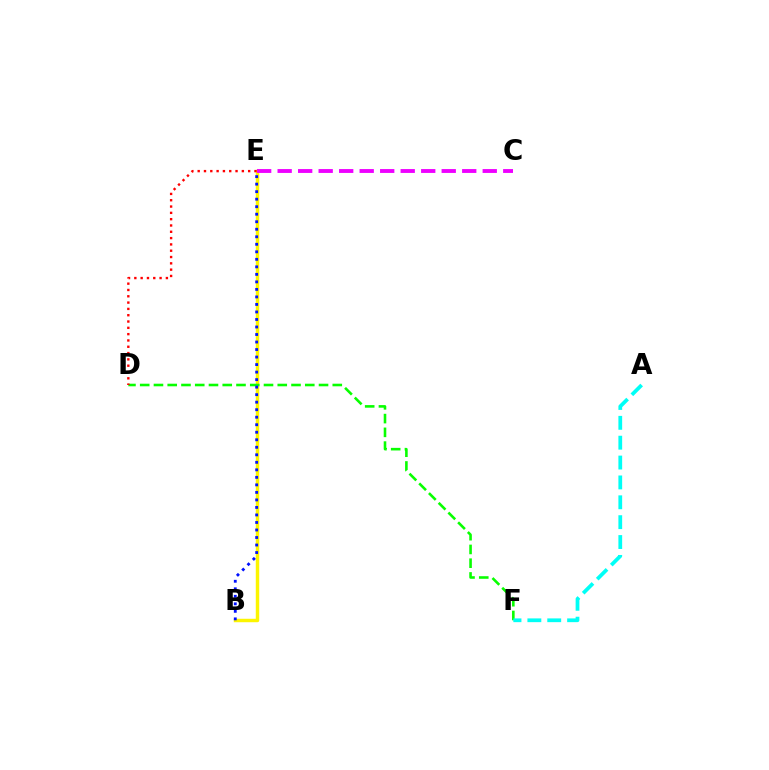{('B', 'E'): [{'color': '#fcf500', 'line_style': 'solid', 'thickness': 2.48}, {'color': '#0010ff', 'line_style': 'dotted', 'thickness': 2.04}], ('D', 'F'): [{'color': '#08ff00', 'line_style': 'dashed', 'thickness': 1.87}], ('A', 'F'): [{'color': '#00fff6', 'line_style': 'dashed', 'thickness': 2.7}], ('C', 'E'): [{'color': '#ee00ff', 'line_style': 'dashed', 'thickness': 2.79}], ('D', 'E'): [{'color': '#ff0000', 'line_style': 'dotted', 'thickness': 1.71}]}